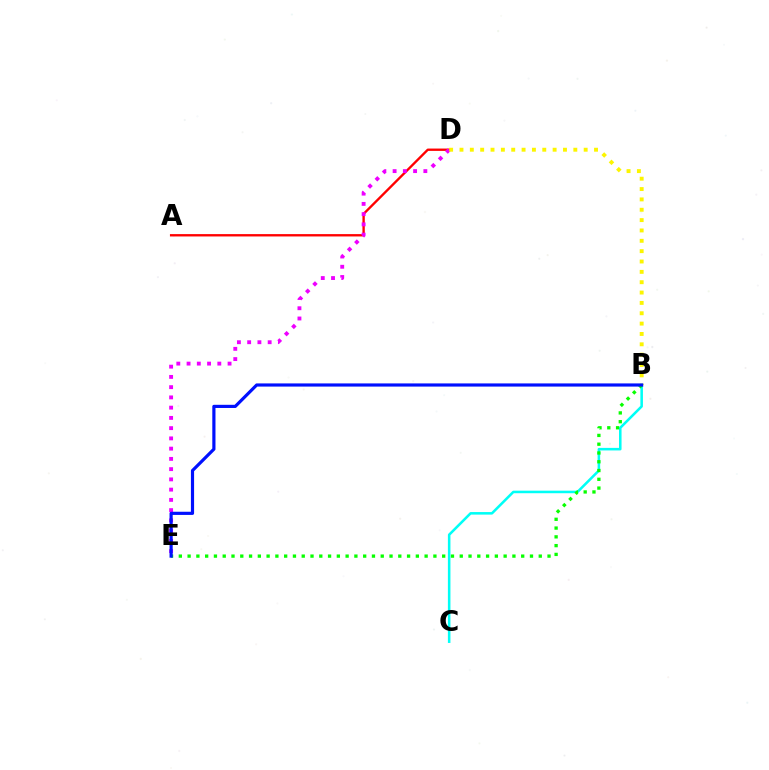{('A', 'D'): [{'color': '#ff0000', 'line_style': 'solid', 'thickness': 1.69}], ('B', 'C'): [{'color': '#00fff6', 'line_style': 'solid', 'thickness': 1.84}], ('D', 'E'): [{'color': '#ee00ff', 'line_style': 'dotted', 'thickness': 2.78}], ('B', 'E'): [{'color': '#08ff00', 'line_style': 'dotted', 'thickness': 2.39}, {'color': '#0010ff', 'line_style': 'solid', 'thickness': 2.29}], ('B', 'D'): [{'color': '#fcf500', 'line_style': 'dotted', 'thickness': 2.81}]}